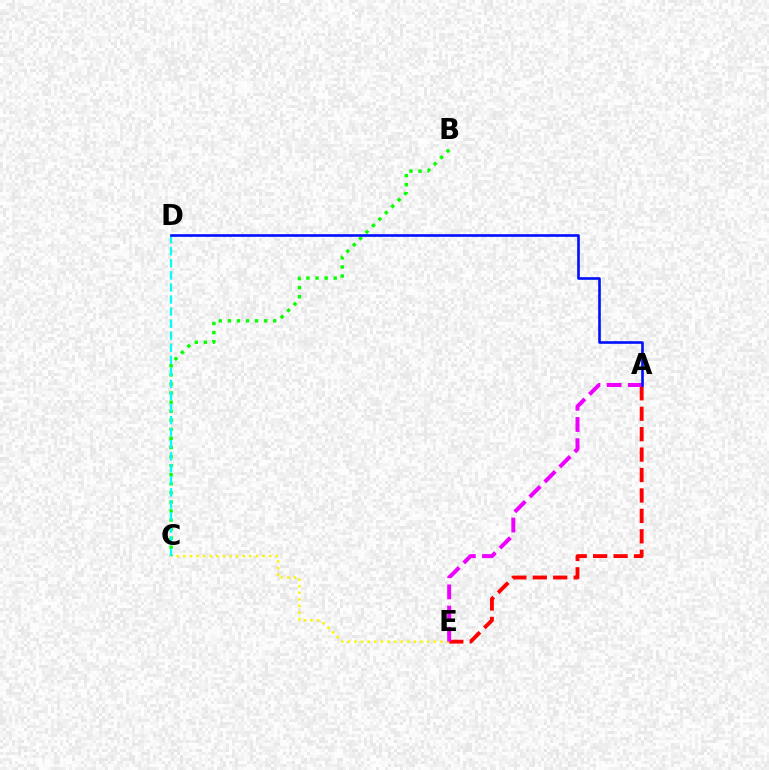{('A', 'E'): [{'color': '#ff0000', 'line_style': 'dashed', 'thickness': 2.78}, {'color': '#ee00ff', 'line_style': 'dashed', 'thickness': 2.88}], ('C', 'E'): [{'color': '#fcf500', 'line_style': 'dotted', 'thickness': 1.79}], ('B', 'C'): [{'color': '#08ff00', 'line_style': 'dotted', 'thickness': 2.46}], ('C', 'D'): [{'color': '#00fff6', 'line_style': 'dashed', 'thickness': 1.64}], ('A', 'D'): [{'color': '#0010ff', 'line_style': 'solid', 'thickness': 1.89}]}